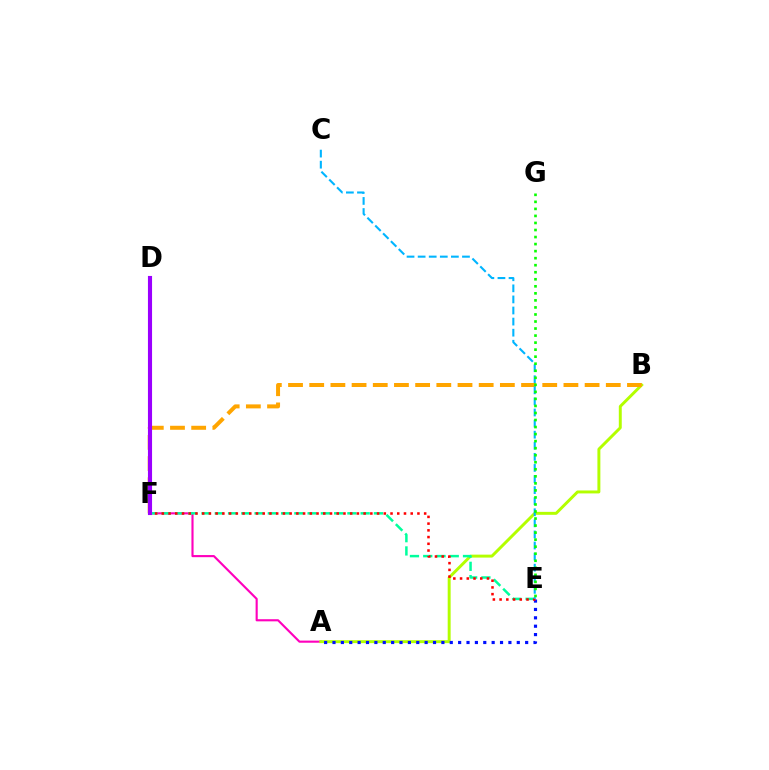{('A', 'F'): [{'color': '#ff00bd', 'line_style': 'solid', 'thickness': 1.53}], ('A', 'B'): [{'color': '#b3ff00', 'line_style': 'solid', 'thickness': 2.12}], ('E', 'F'): [{'color': '#00ff9d', 'line_style': 'dashed', 'thickness': 1.8}, {'color': '#ff0000', 'line_style': 'dotted', 'thickness': 1.83}], ('A', 'E'): [{'color': '#0010ff', 'line_style': 'dotted', 'thickness': 2.28}], ('B', 'F'): [{'color': '#ffa500', 'line_style': 'dashed', 'thickness': 2.88}], ('D', 'F'): [{'color': '#9b00ff', 'line_style': 'solid', 'thickness': 2.96}], ('C', 'E'): [{'color': '#00b5ff', 'line_style': 'dashed', 'thickness': 1.51}], ('E', 'G'): [{'color': '#08ff00', 'line_style': 'dotted', 'thickness': 1.91}]}